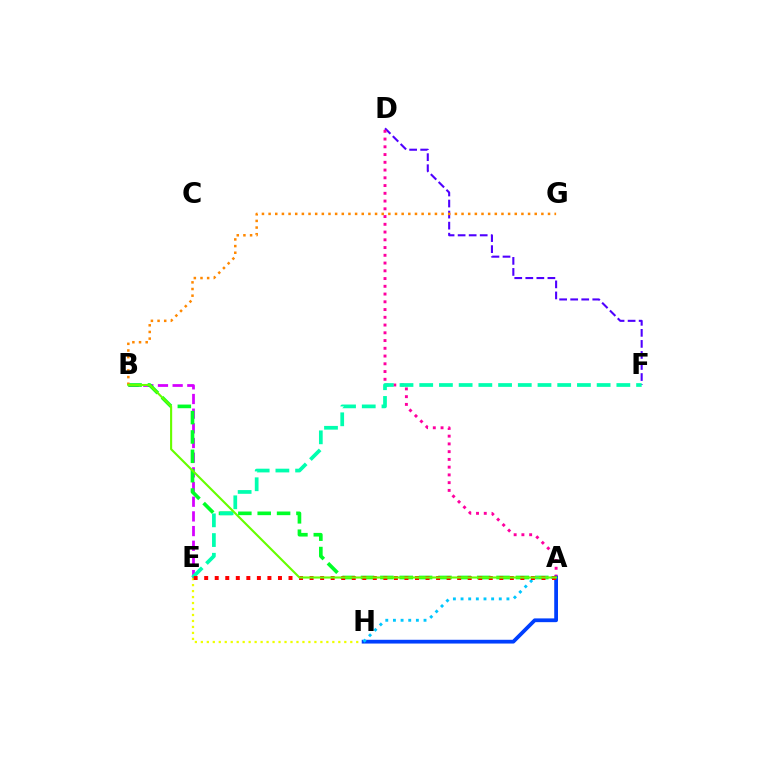{('B', 'E'): [{'color': '#d600ff', 'line_style': 'dashed', 'thickness': 1.99}], ('D', 'F'): [{'color': '#4f00ff', 'line_style': 'dashed', 'thickness': 1.5}], ('A', 'B'): [{'color': '#00ff27', 'line_style': 'dashed', 'thickness': 2.63}, {'color': '#66ff00', 'line_style': 'solid', 'thickness': 1.53}], ('A', 'D'): [{'color': '#ff00a0', 'line_style': 'dotted', 'thickness': 2.11}], ('E', 'H'): [{'color': '#eeff00', 'line_style': 'dotted', 'thickness': 1.62}], ('A', 'H'): [{'color': '#003fff', 'line_style': 'solid', 'thickness': 2.71}, {'color': '#00c7ff', 'line_style': 'dotted', 'thickness': 2.08}], ('B', 'G'): [{'color': '#ff8800', 'line_style': 'dotted', 'thickness': 1.81}], ('E', 'F'): [{'color': '#00ffaf', 'line_style': 'dashed', 'thickness': 2.68}], ('A', 'E'): [{'color': '#ff0000', 'line_style': 'dotted', 'thickness': 2.86}]}